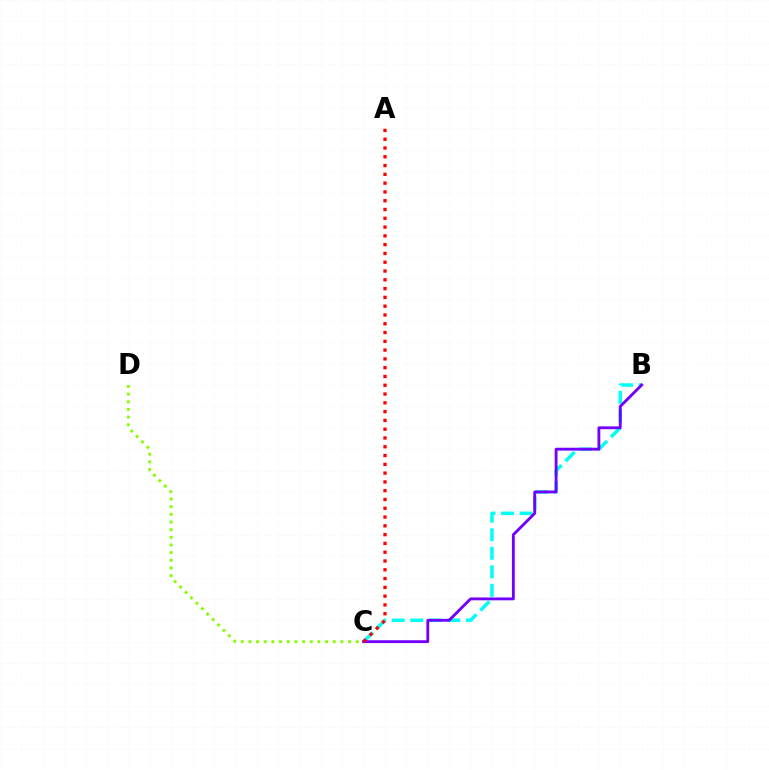{('B', 'C'): [{'color': '#00fff6', 'line_style': 'dashed', 'thickness': 2.52}, {'color': '#7200ff', 'line_style': 'solid', 'thickness': 2.05}], ('C', 'D'): [{'color': '#84ff00', 'line_style': 'dotted', 'thickness': 2.08}], ('A', 'C'): [{'color': '#ff0000', 'line_style': 'dotted', 'thickness': 2.39}]}